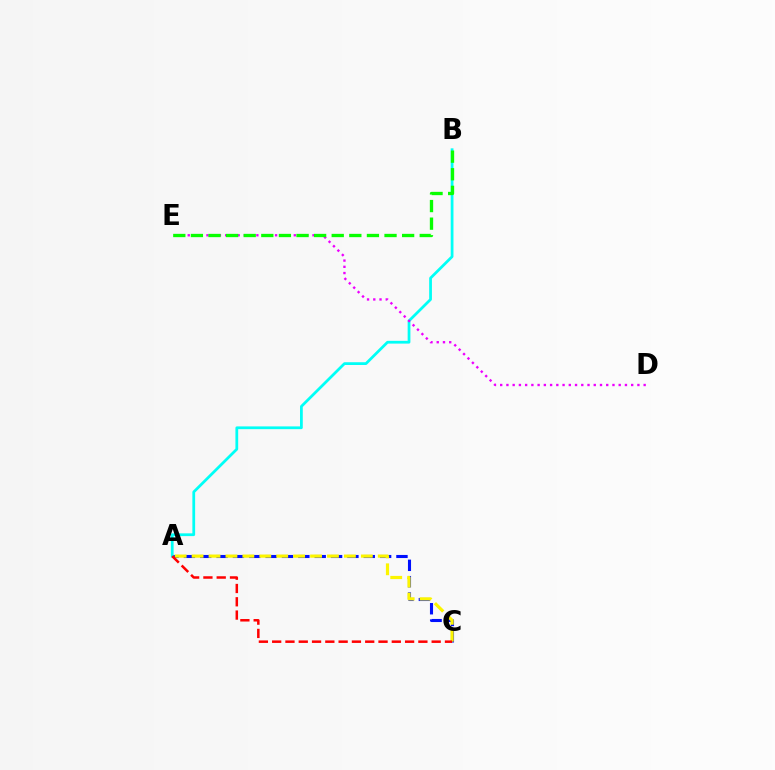{('A', 'C'): [{'color': '#0010ff', 'line_style': 'dashed', 'thickness': 2.22}, {'color': '#fcf500', 'line_style': 'dashed', 'thickness': 2.3}, {'color': '#ff0000', 'line_style': 'dashed', 'thickness': 1.81}], ('A', 'B'): [{'color': '#00fff6', 'line_style': 'solid', 'thickness': 1.99}], ('D', 'E'): [{'color': '#ee00ff', 'line_style': 'dotted', 'thickness': 1.69}], ('B', 'E'): [{'color': '#08ff00', 'line_style': 'dashed', 'thickness': 2.39}]}